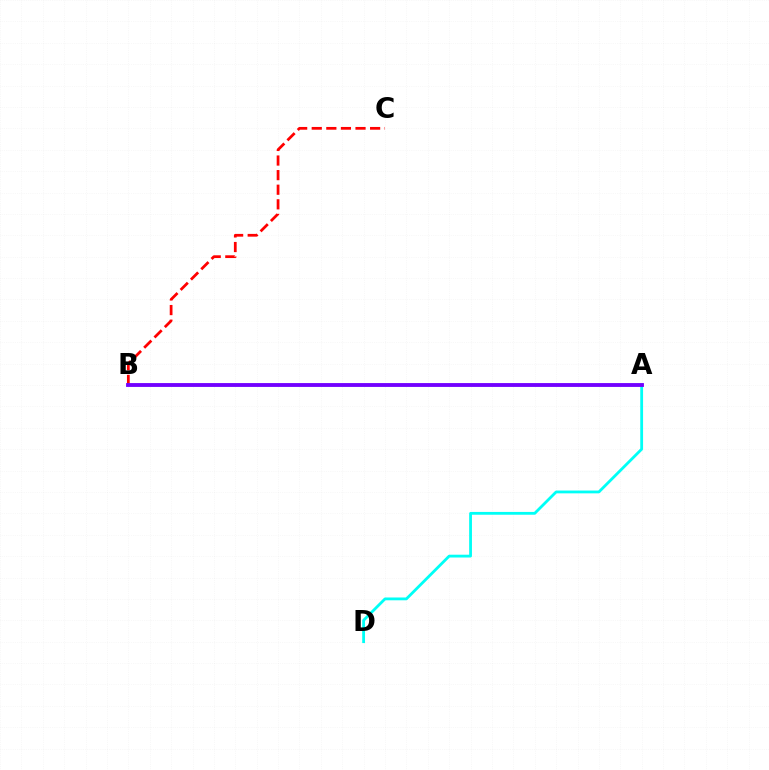{('B', 'C'): [{'color': '#ff0000', 'line_style': 'dashed', 'thickness': 1.98}], ('A', 'B'): [{'color': '#84ff00', 'line_style': 'dashed', 'thickness': 1.53}, {'color': '#7200ff', 'line_style': 'solid', 'thickness': 2.77}], ('A', 'D'): [{'color': '#00fff6', 'line_style': 'solid', 'thickness': 2.02}]}